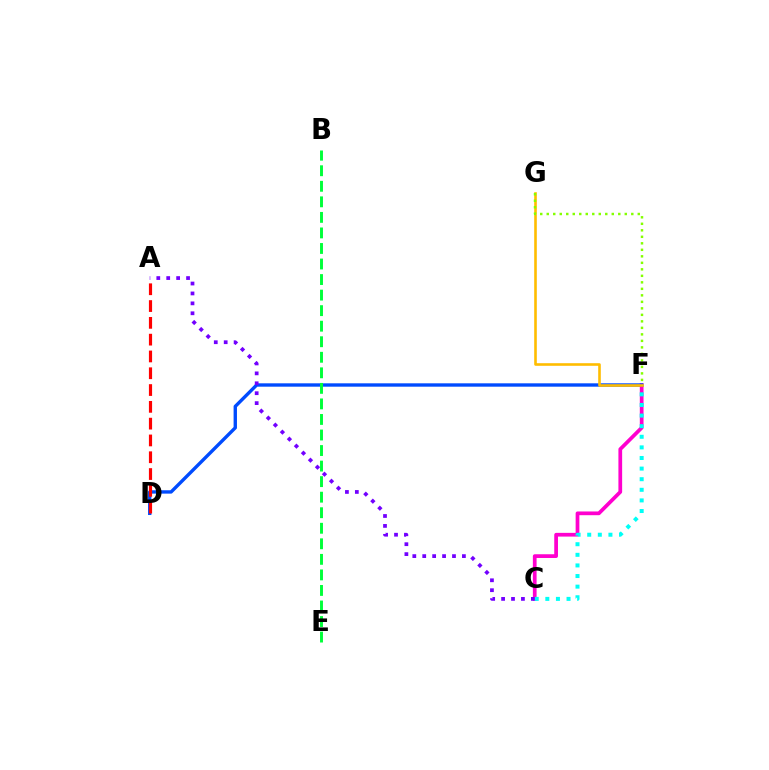{('C', 'F'): [{'color': '#ff00cf', 'line_style': 'solid', 'thickness': 2.68}, {'color': '#00fff6', 'line_style': 'dotted', 'thickness': 2.88}], ('D', 'F'): [{'color': '#004bff', 'line_style': 'solid', 'thickness': 2.43}], ('F', 'G'): [{'color': '#ffbd00', 'line_style': 'solid', 'thickness': 1.88}, {'color': '#84ff00', 'line_style': 'dotted', 'thickness': 1.77}], ('A', 'C'): [{'color': '#7200ff', 'line_style': 'dotted', 'thickness': 2.7}], ('A', 'D'): [{'color': '#ff0000', 'line_style': 'dashed', 'thickness': 2.28}], ('B', 'E'): [{'color': '#00ff39', 'line_style': 'dashed', 'thickness': 2.11}]}